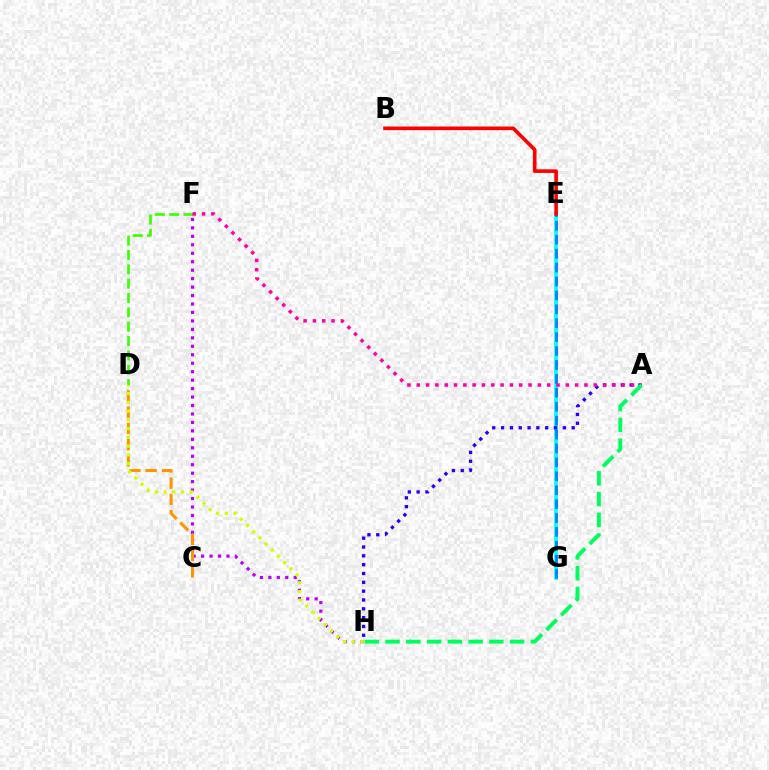{('D', 'F'): [{'color': '#3dff00', 'line_style': 'dashed', 'thickness': 1.95}], ('E', 'G'): [{'color': '#00fff6', 'line_style': 'solid', 'thickness': 2.69}, {'color': '#0074ff', 'line_style': 'dashed', 'thickness': 1.89}], ('F', 'H'): [{'color': '#b900ff', 'line_style': 'dotted', 'thickness': 2.3}], ('C', 'D'): [{'color': '#ff9400', 'line_style': 'dashed', 'thickness': 2.21}], ('D', 'H'): [{'color': '#d1ff00', 'line_style': 'dotted', 'thickness': 2.38}], ('A', 'H'): [{'color': '#2500ff', 'line_style': 'dotted', 'thickness': 2.4}, {'color': '#00ff5c', 'line_style': 'dashed', 'thickness': 2.82}], ('A', 'F'): [{'color': '#ff00ac', 'line_style': 'dotted', 'thickness': 2.53}], ('B', 'E'): [{'color': '#ff0000', 'line_style': 'solid', 'thickness': 2.61}]}